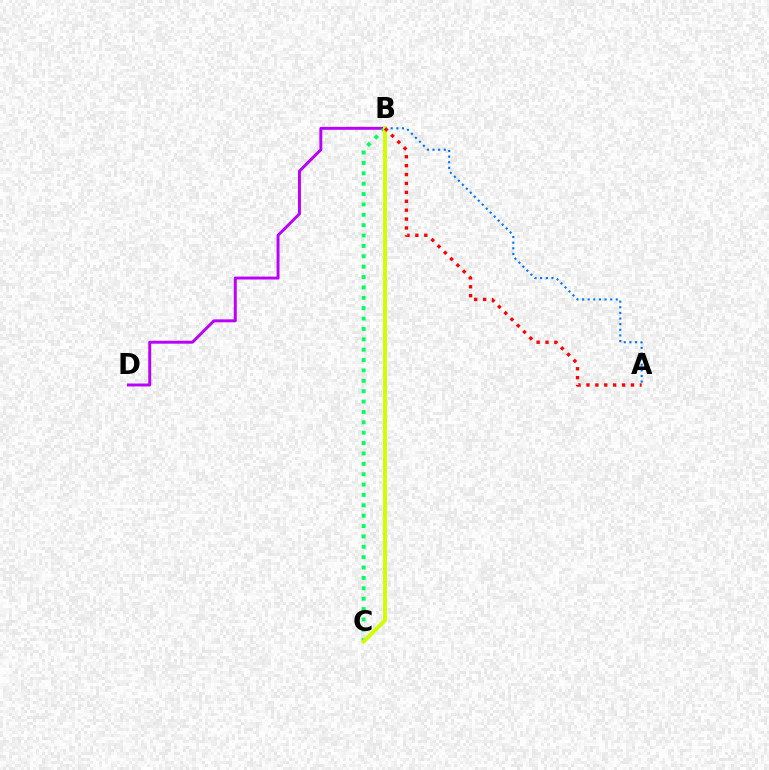{('B', 'D'): [{'color': '#b900ff', 'line_style': 'solid', 'thickness': 2.11}], ('A', 'B'): [{'color': '#0074ff', 'line_style': 'dotted', 'thickness': 1.53}, {'color': '#ff0000', 'line_style': 'dotted', 'thickness': 2.42}], ('B', 'C'): [{'color': '#00ff5c', 'line_style': 'dotted', 'thickness': 2.82}, {'color': '#d1ff00', 'line_style': 'solid', 'thickness': 2.83}]}